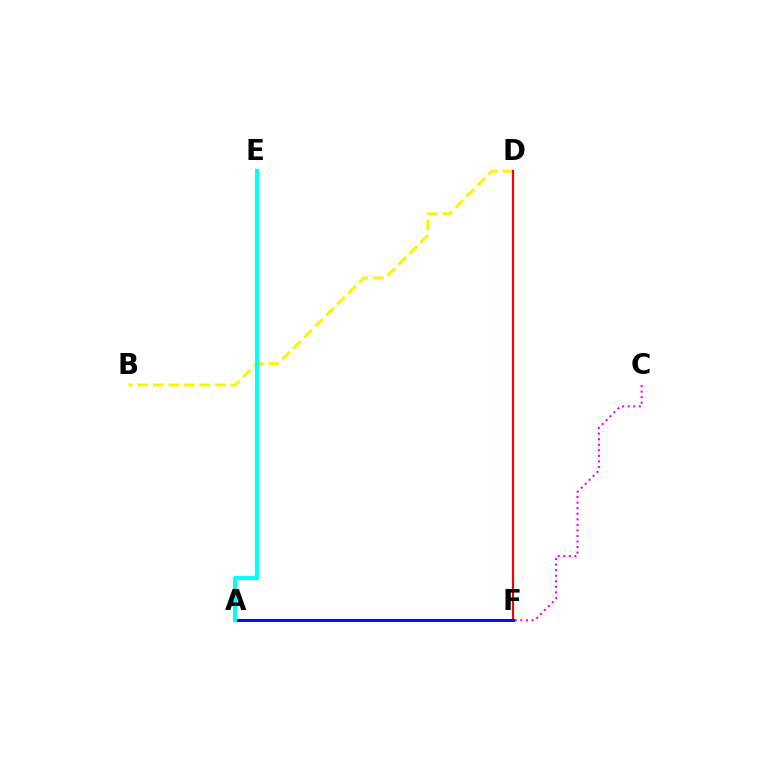{('C', 'F'): [{'color': '#ee00ff', 'line_style': 'dotted', 'thickness': 1.51}], ('B', 'D'): [{'color': '#fcf500', 'line_style': 'dashed', 'thickness': 2.11}], ('A', 'F'): [{'color': '#08ff00', 'line_style': 'solid', 'thickness': 2.18}, {'color': '#0010ff', 'line_style': 'solid', 'thickness': 2.16}], ('D', 'F'): [{'color': '#ff0000', 'line_style': 'solid', 'thickness': 1.53}], ('A', 'E'): [{'color': '#00fff6', 'line_style': 'solid', 'thickness': 2.97}]}